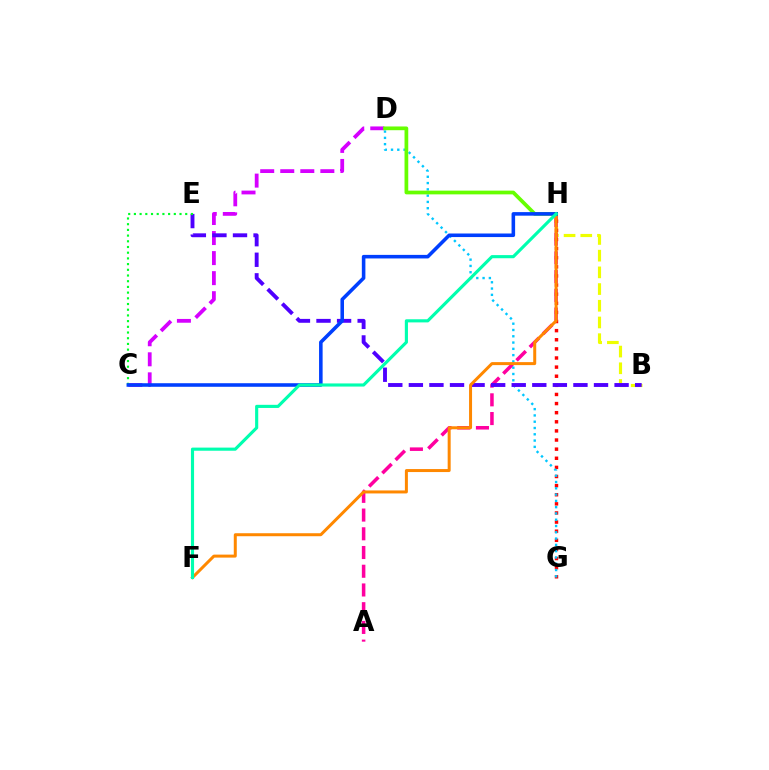{('B', 'H'): [{'color': '#eeff00', 'line_style': 'dashed', 'thickness': 2.27}], ('A', 'H'): [{'color': '#ff00a0', 'line_style': 'dashed', 'thickness': 2.54}], ('G', 'H'): [{'color': '#ff0000', 'line_style': 'dotted', 'thickness': 2.48}], ('D', 'G'): [{'color': '#00c7ff', 'line_style': 'dotted', 'thickness': 1.71}], ('C', 'D'): [{'color': '#d600ff', 'line_style': 'dashed', 'thickness': 2.72}], ('B', 'E'): [{'color': '#4f00ff', 'line_style': 'dashed', 'thickness': 2.79}], ('F', 'H'): [{'color': '#ff8800', 'line_style': 'solid', 'thickness': 2.16}, {'color': '#00ffaf', 'line_style': 'solid', 'thickness': 2.26}], ('D', 'H'): [{'color': '#66ff00', 'line_style': 'solid', 'thickness': 2.69}], ('C', 'E'): [{'color': '#00ff27', 'line_style': 'dotted', 'thickness': 1.55}], ('C', 'H'): [{'color': '#003fff', 'line_style': 'solid', 'thickness': 2.57}]}